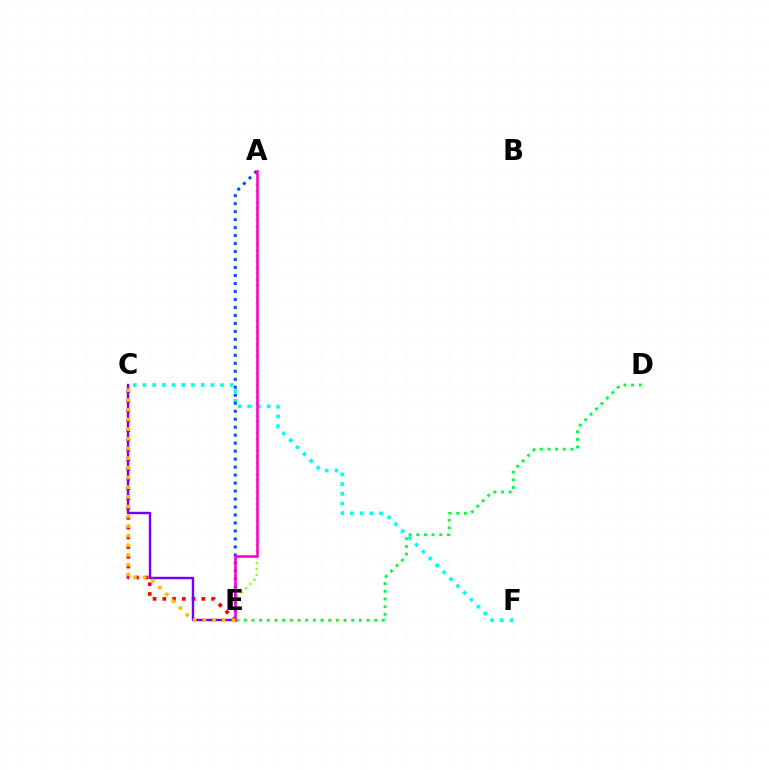{('C', 'F'): [{'color': '#00fff6', 'line_style': 'dotted', 'thickness': 2.64}], ('C', 'E'): [{'color': '#ff0000', 'line_style': 'dotted', 'thickness': 2.65}, {'color': '#7200ff', 'line_style': 'solid', 'thickness': 1.74}, {'color': '#ffbd00', 'line_style': 'dotted', 'thickness': 2.63}], ('A', 'E'): [{'color': '#84ff00', 'line_style': 'dotted', 'thickness': 1.61}, {'color': '#004bff', 'line_style': 'dotted', 'thickness': 2.17}, {'color': '#ff00cf', 'line_style': 'solid', 'thickness': 1.88}], ('D', 'E'): [{'color': '#00ff39', 'line_style': 'dotted', 'thickness': 2.08}]}